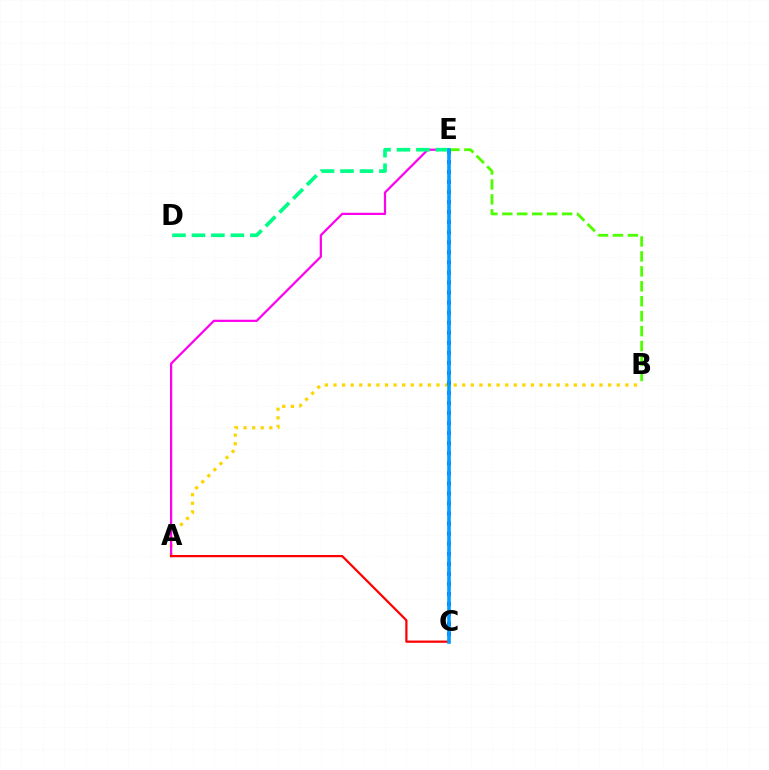{('A', 'B'): [{'color': '#ffd500', 'line_style': 'dotted', 'thickness': 2.33}], ('C', 'E'): [{'color': '#3700ff', 'line_style': 'dotted', 'thickness': 2.73}, {'color': '#009eff', 'line_style': 'solid', 'thickness': 2.6}], ('A', 'E'): [{'color': '#ff00ed', 'line_style': 'solid', 'thickness': 1.61}], ('B', 'E'): [{'color': '#4fff00', 'line_style': 'dashed', 'thickness': 2.03}], ('A', 'C'): [{'color': '#ff0000', 'line_style': 'solid', 'thickness': 1.61}], ('D', 'E'): [{'color': '#00ff86', 'line_style': 'dashed', 'thickness': 2.64}]}